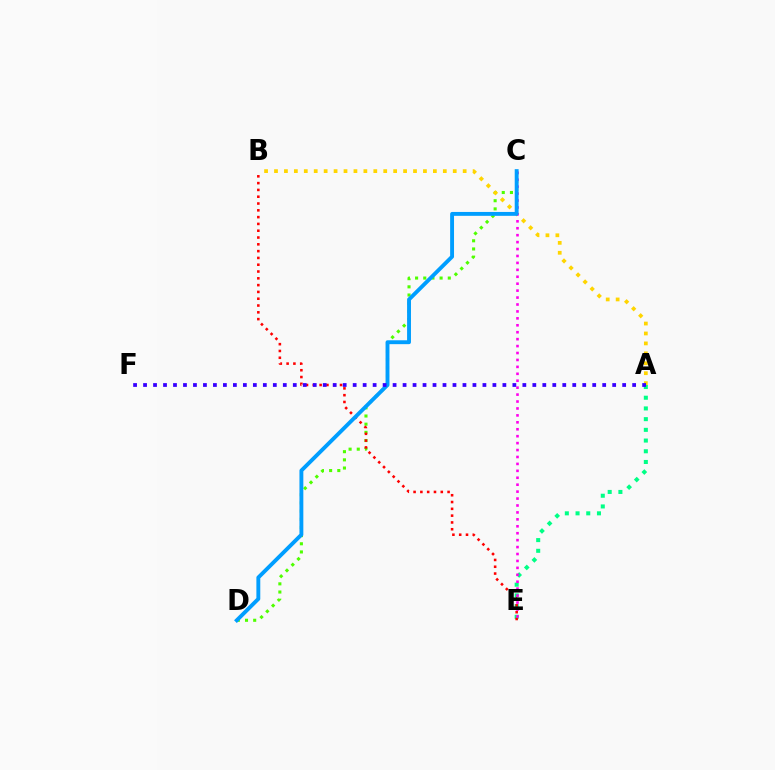{('A', 'E'): [{'color': '#00ff86', 'line_style': 'dotted', 'thickness': 2.91}], ('C', 'D'): [{'color': '#4fff00', 'line_style': 'dotted', 'thickness': 2.22}, {'color': '#009eff', 'line_style': 'solid', 'thickness': 2.8}], ('A', 'B'): [{'color': '#ffd500', 'line_style': 'dotted', 'thickness': 2.7}], ('B', 'E'): [{'color': '#ff0000', 'line_style': 'dotted', 'thickness': 1.85}], ('C', 'E'): [{'color': '#ff00ed', 'line_style': 'dotted', 'thickness': 1.88}], ('A', 'F'): [{'color': '#3700ff', 'line_style': 'dotted', 'thickness': 2.71}]}